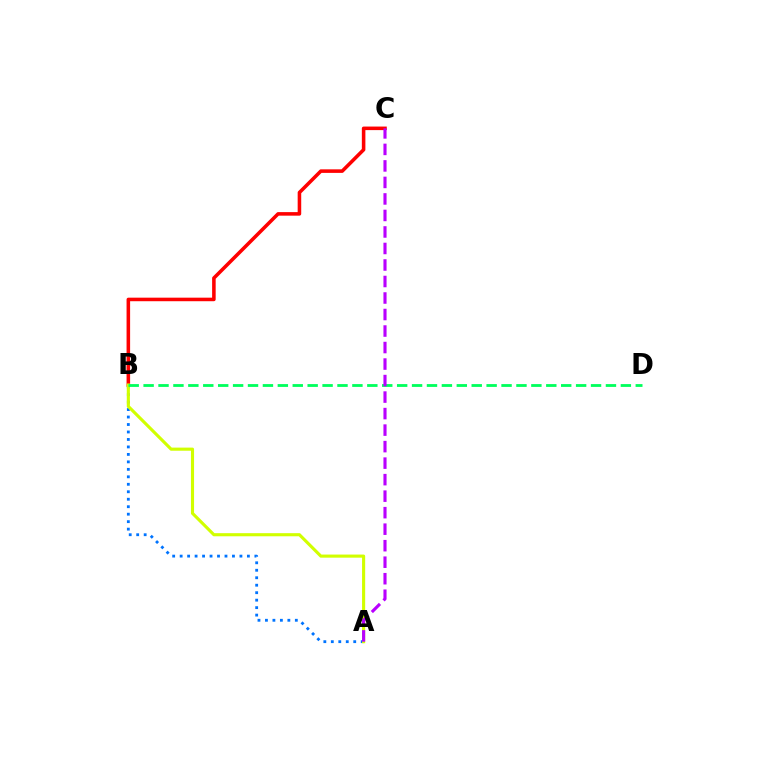{('A', 'B'): [{'color': '#0074ff', 'line_style': 'dotted', 'thickness': 2.03}, {'color': '#d1ff00', 'line_style': 'solid', 'thickness': 2.24}], ('B', 'C'): [{'color': '#ff0000', 'line_style': 'solid', 'thickness': 2.56}], ('B', 'D'): [{'color': '#00ff5c', 'line_style': 'dashed', 'thickness': 2.03}], ('A', 'C'): [{'color': '#b900ff', 'line_style': 'dashed', 'thickness': 2.24}]}